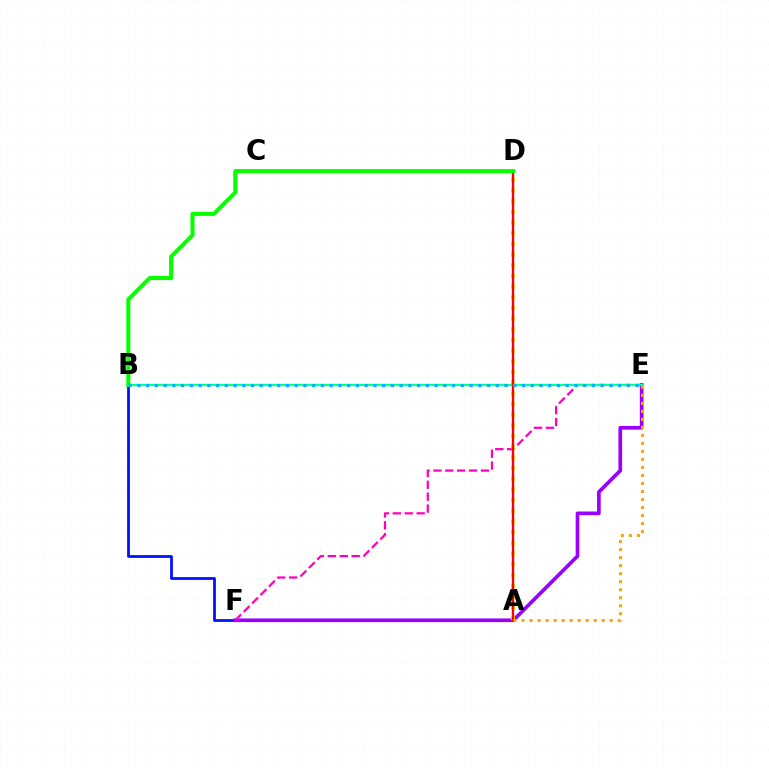{('B', 'F'): [{'color': '#0010ff', 'line_style': 'solid', 'thickness': 2.0}], ('E', 'F'): [{'color': '#9b00ff', 'line_style': 'solid', 'thickness': 2.64}, {'color': '#ff00bd', 'line_style': 'dashed', 'thickness': 1.62}], ('B', 'E'): [{'color': '#00ff9d', 'line_style': 'solid', 'thickness': 1.6}, {'color': '#00b5ff', 'line_style': 'dotted', 'thickness': 2.37}], ('A', 'D'): [{'color': '#b3ff00', 'line_style': 'dotted', 'thickness': 2.91}, {'color': '#ff0000', 'line_style': 'solid', 'thickness': 1.72}], ('A', 'E'): [{'color': '#ffa500', 'line_style': 'dotted', 'thickness': 2.18}], ('B', 'D'): [{'color': '#08ff00', 'line_style': 'solid', 'thickness': 2.93}]}